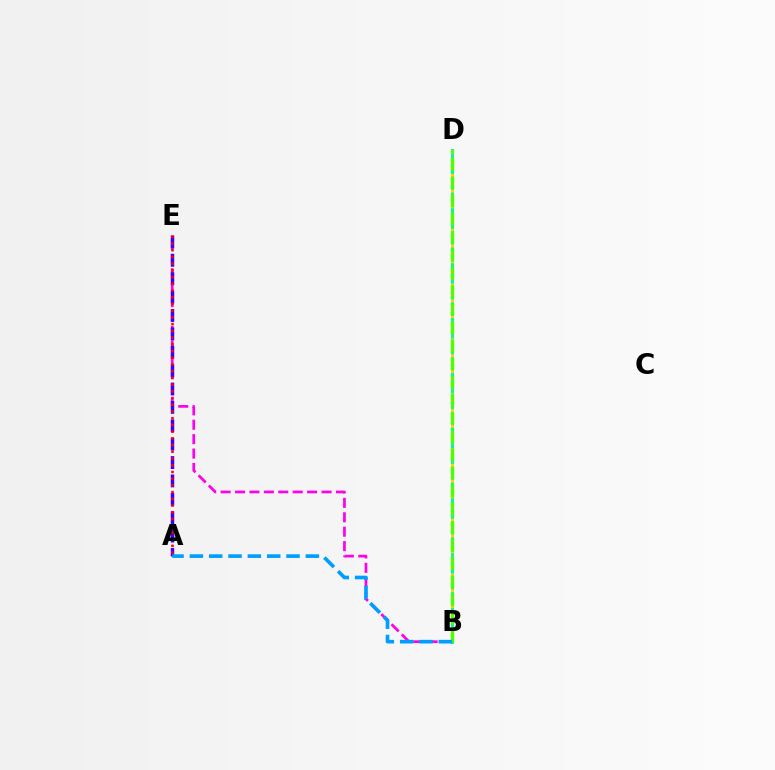{('B', 'E'): [{'color': '#ff00ed', 'line_style': 'dashed', 'thickness': 1.96}], ('A', 'E'): [{'color': '#3700ff', 'line_style': 'dashed', 'thickness': 2.5}, {'color': '#ff0000', 'line_style': 'dotted', 'thickness': 1.83}], ('B', 'D'): [{'color': '#00ff86', 'line_style': 'solid', 'thickness': 2.11}, {'color': '#ffd500', 'line_style': 'dotted', 'thickness': 2.13}, {'color': '#4fff00', 'line_style': 'dashed', 'thickness': 2.46}], ('A', 'B'): [{'color': '#009eff', 'line_style': 'dashed', 'thickness': 2.63}]}